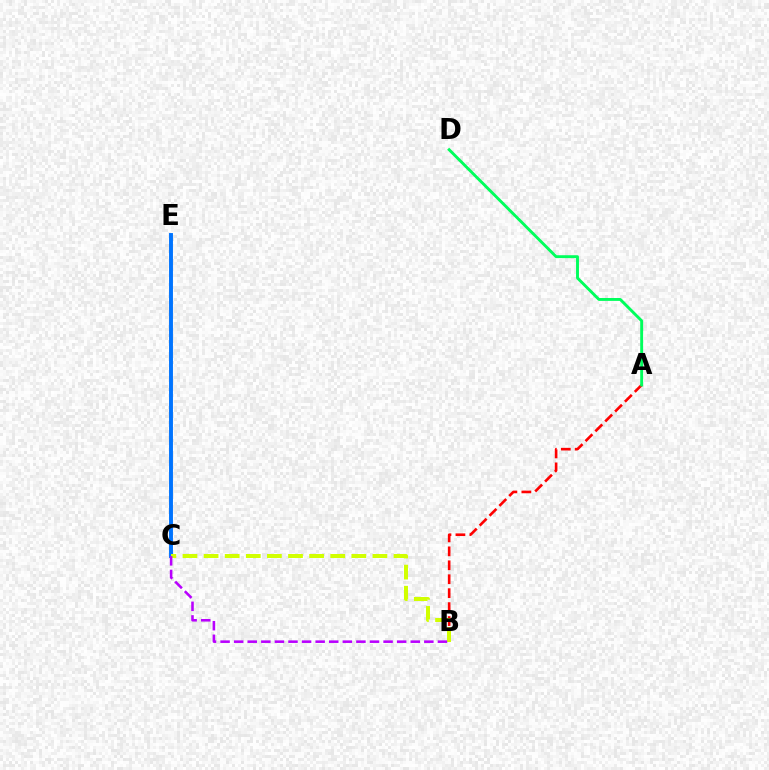{('A', 'B'): [{'color': '#ff0000', 'line_style': 'dashed', 'thickness': 1.89}], ('C', 'E'): [{'color': '#0074ff', 'line_style': 'solid', 'thickness': 2.81}], ('B', 'C'): [{'color': '#d1ff00', 'line_style': 'dashed', 'thickness': 2.87}, {'color': '#b900ff', 'line_style': 'dashed', 'thickness': 1.85}], ('A', 'D'): [{'color': '#00ff5c', 'line_style': 'solid', 'thickness': 2.09}]}